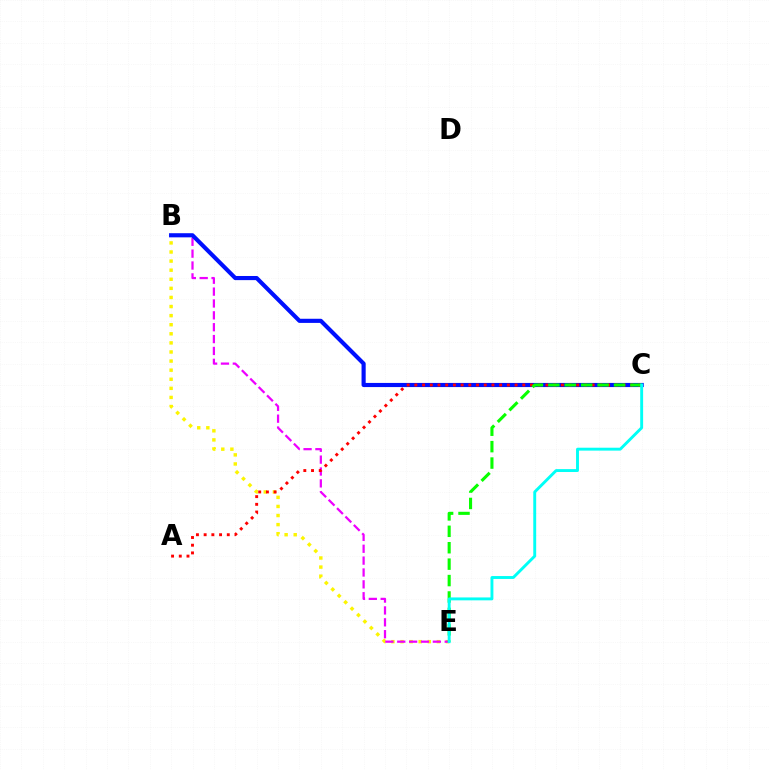{('B', 'E'): [{'color': '#fcf500', 'line_style': 'dotted', 'thickness': 2.47}, {'color': '#ee00ff', 'line_style': 'dashed', 'thickness': 1.61}], ('B', 'C'): [{'color': '#0010ff', 'line_style': 'solid', 'thickness': 2.98}], ('A', 'C'): [{'color': '#ff0000', 'line_style': 'dotted', 'thickness': 2.09}], ('C', 'E'): [{'color': '#08ff00', 'line_style': 'dashed', 'thickness': 2.23}, {'color': '#00fff6', 'line_style': 'solid', 'thickness': 2.09}]}